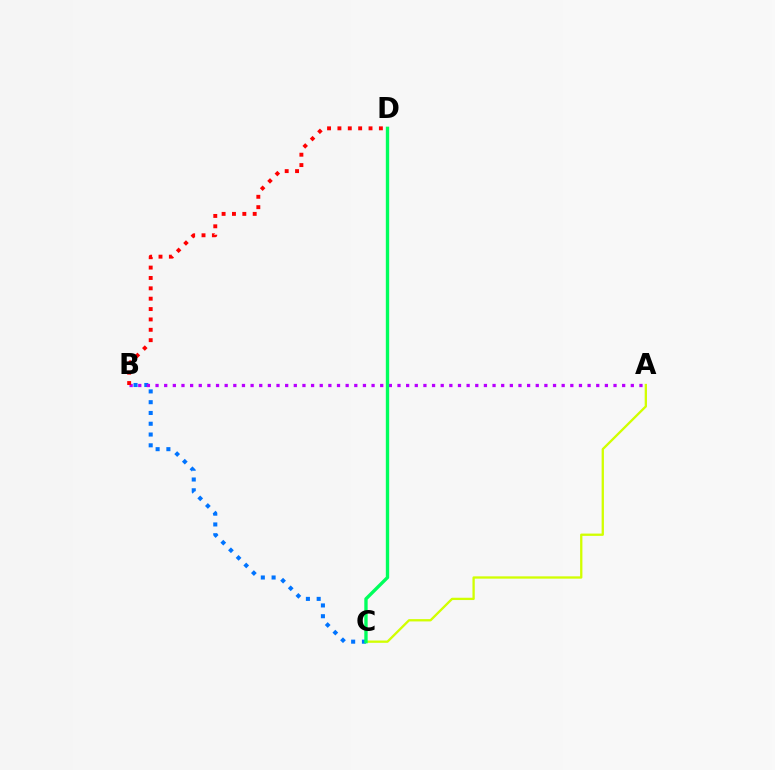{('A', 'C'): [{'color': '#d1ff00', 'line_style': 'solid', 'thickness': 1.66}], ('B', 'C'): [{'color': '#0074ff', 'line_style': 'dotted', 'thickness': 2.93}], ('A', 'B'): [{'color': '#b900ff', 'line_style': 'dotted', 'thickness': 2.35}], ('B', 'D'): [{'color': '#ff0000', 'line_style': 'dotted', 'thickness': 2.82}], ('C', 'D'): [{'color': '#00ff5c', 'line_style': 'solid', 'thickness': 2.41}]}